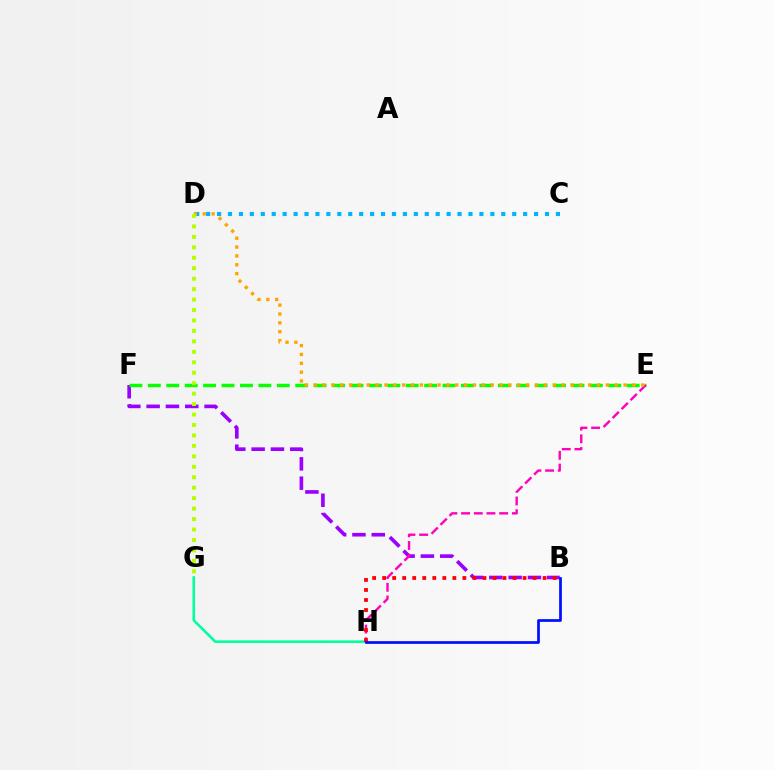{('B', 'F'): [{'color': '#9b00ff', 'line_style': 'dashed', 'thickness': 2.62}], ('G', 'H'): [{'color': '#00ff9d', 'line_style': 'solid', 'thickness': 1.87}], ('E', 'F'): [{'color': '#08ff00', 'line_style': 'dashed', 'thickness': 2.5}], ('C', 'D'): [{'color': '#00b5ff', 'line_style': 'dotted', 'thickness': 2.97}], ('E', 'H'): [{'color': '#ff00bd', 'line_style': 'dashed', 'thickness': 1.72}], ('B', 'H'): [{'color': '#ff0000', 'line_style': 'dotted', 'thickness': 2.73}, {'color': '#0010ff', 'line_style': 'solid', 'thickness': 1.96}], ('D', 'E'): [{'color': '#ffa500', 'line_style': 'dotted', 'thickness': 2.41}], ('D', 'G'): [{'color': '#b3ff00', 'line_style': 'dotted', 'thickness': 2.84}]}